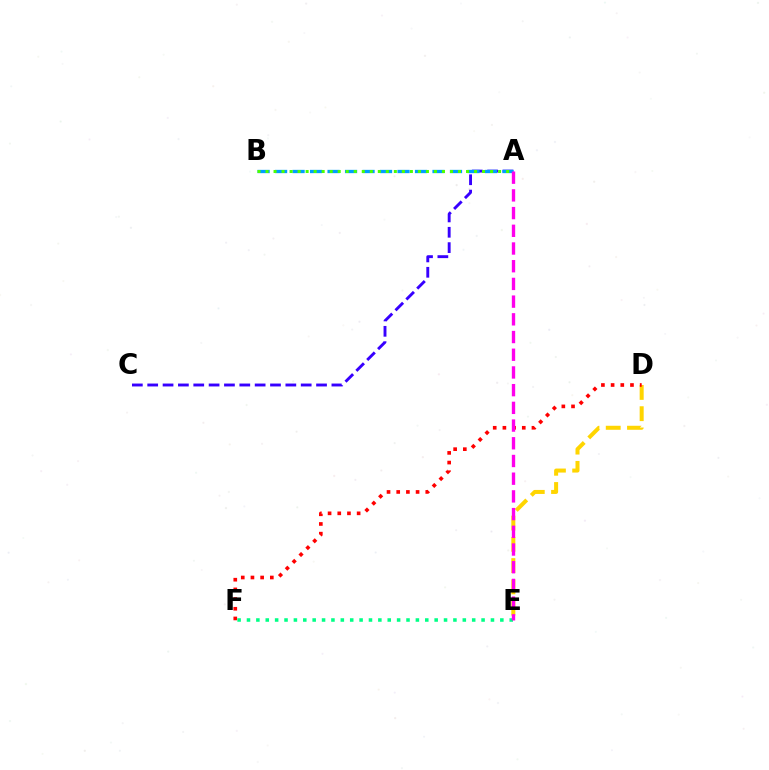{('D', 'E'): [{'color': '#ffd500', 'line_style': 'dashed', 'thickness': 2.89}], ('A', 'C'): [{'color': '#3700ff', 'line_style': 'dashed', 'thickness': 2.09}], ('A', 'B'): [{'color': '#009eff', 'line_style': 'dashed', 'thickness': 2.38}, {'color': '#4fff00', 'line_style': 'dotted', 'thickness': 2.18}], ('D', 'F'): [{'color': '#ff0000', 'line_style': 'dotted', 'thickness': 2.63}], ('E', 'F'): [{'color': '#00ff86', 'line_style': 'dotted', 'thickness': 2.55}], ('A', 'E'): [{'color': '#ff00ed', 'line_style': 'dashed', 'thickness': 2.41}]}